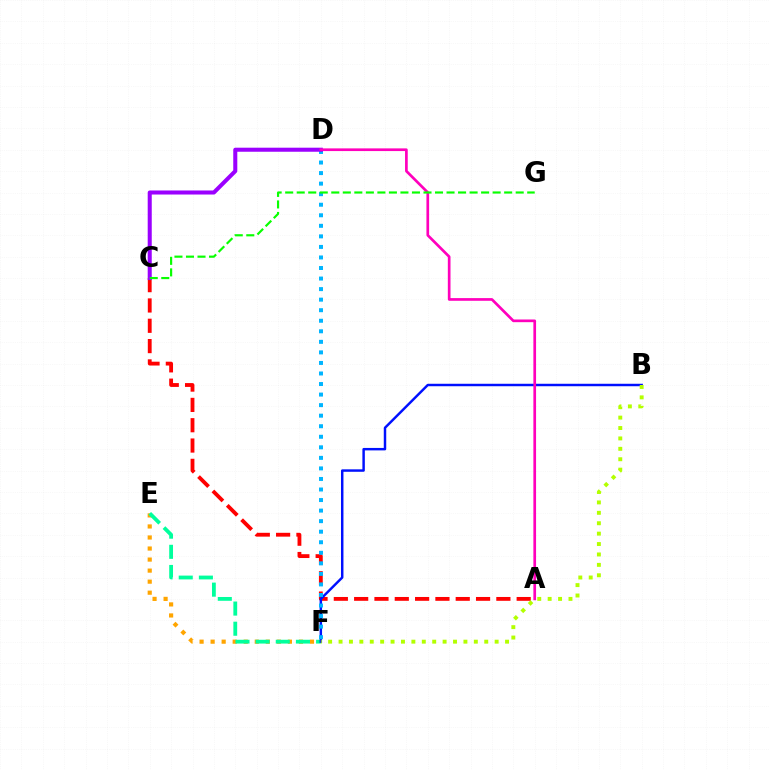{('E', 'F'): [{'color': '#ffa500', 'line_style': 'dotted', 'thickness': 3.0}, {'color': '#00ff9d', 'line_style': 'dashed', 'thickness': 2.74}], ('A', 'C'): [{'color': '#ff0000', 'line_style': 'dashed', 'thickness': 2.76}], ('B', 'F'): [{'color': '#0010ff', 'line_style': 'solid', 'thickness': 1.77}, {'color': '#b3ff00', 'line_style': 'dotted', 'thickness': 2.83}], ('D', 'F'): [{'color': '#00b5ff', 'line_style': 'dotted', 'thickness': 2.87}], ('C', 'D'): [{'color': '#9b00ff', 'line_style': 'solid', 'thickness': 2.92}], ('A', 'D'): [{'color': '#ff00bd', 'line_style': 'solid', 'thickness': 1.94}], ('C', 'G'): [{'color': '#08ff00', 'line_style': 'dashed', 'thickness': 1.57}]}